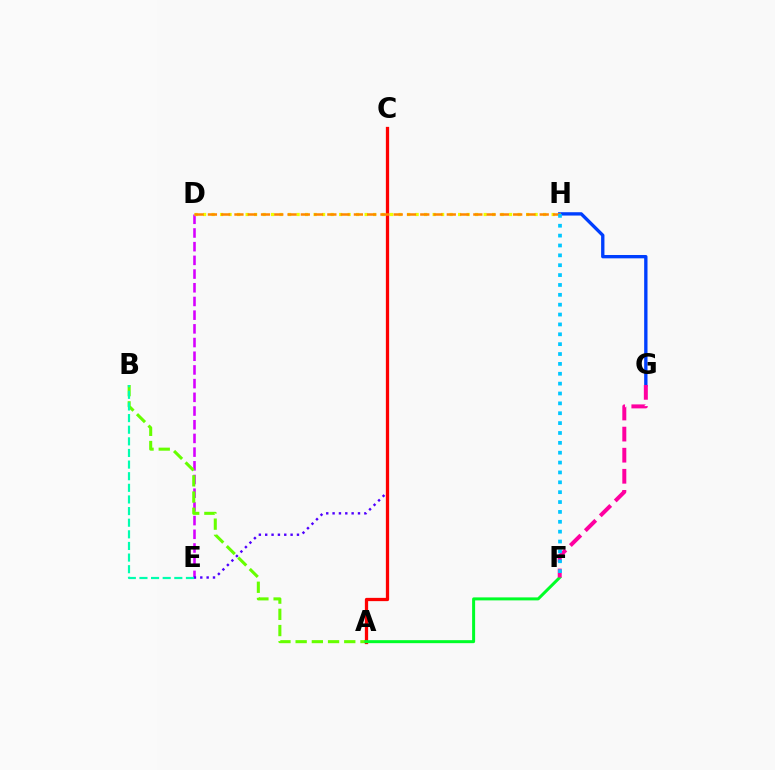{('G', 'H'): [{'color': '#003fff', 'line_style': 'solid', 'thickness': 2.4}], ('D', 'E'): [{'color': '#d600ff', 'line_style': 'dashed', 'thickness': 1.86}], ('C', 'E'): [{'color': '#4f00ff', 'line_style': 'dotted', 'thickness': 1.73}], ('A', 'B'): [{'color': '#66ff00', 'line_style': 'dashed', 'thickness': 2.2}], ('A', 'C'): [{'color': '#ff0000', 'line_style': 'solid', 'thickness': 2.35}], ('D', 'H'): [{'color': '#eeff00', 'line_style': 'dotted', 'thickness': 2.31}, {'color': '#ff8800', 'line_style': 'dashed', 'thickness': 1.8}], ('A', 'F'): [{'color': '#00ff27', 'line_style': 'solid', 'thickness': 2.16}], ('F', 'G'): [{'color': '#ff00a0', 'line_style': 'dashed', 'thickness': 2.86}], ('F', 'H'): [{'color': '#00c7ff', 'line_style': 'dotted', 'thickness': 2.68}], ('B', 'E'): [{'color': '#00ffaf', 'line_style': 'dashed', 'thickness': 1.58}]}